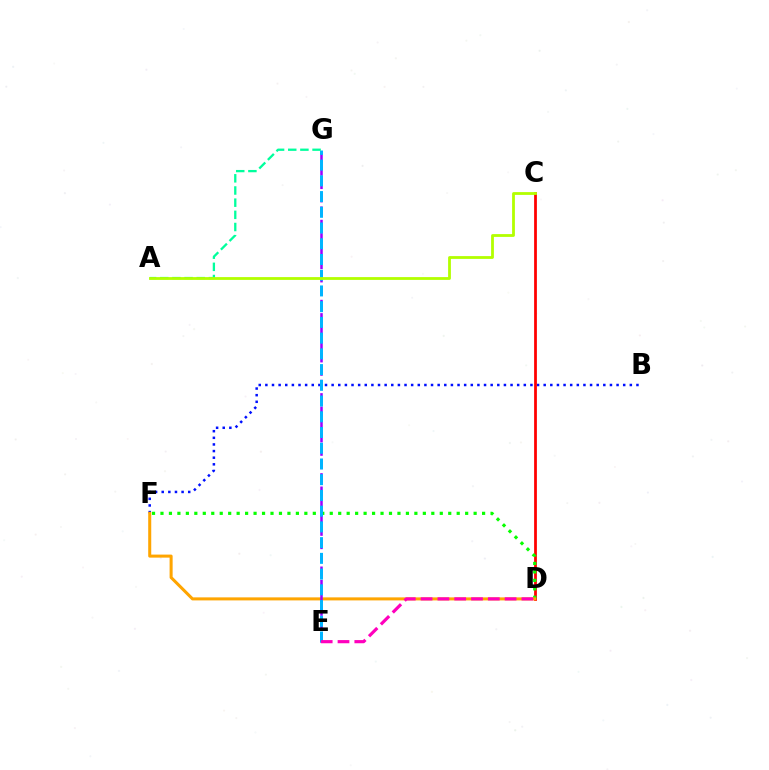{('B', 'F'): [{'color': '#0010ff', 'line_style': 'dotted', 'thickness': 1.8}], ('C', 'D'): [{'color': '#ff0000', 'line_style': 'solid', 'thickness': 1.99}], ('D', 'F'): [{'color': '#08ff00', 'line_style': 'dotted', 'thickness': 2.3}, {'color': '#ffa500', 'line_style': 'solid', 'thickness': 2.18}], ('E', 'G'): [{'color': '#9b00ff', 'line_style': 'dashed', 'thickness': 1.81}, {'color': '#00b5ff', 'line_style': 'dashed', 'thickness': 2.14}], ('A', 'G'): [{'color': '#00ff9d', 'line_style': 'dashed', 'thickness': 1.65}], ('D', 'E'): [{'color': '#ff00bd', 'line_style': 'dashed', 'thickness': 2.28}], ('A', 'C'): [{'color': '#b3ff00', 'line_style': 'solid', 'thickness': 2.01}]}